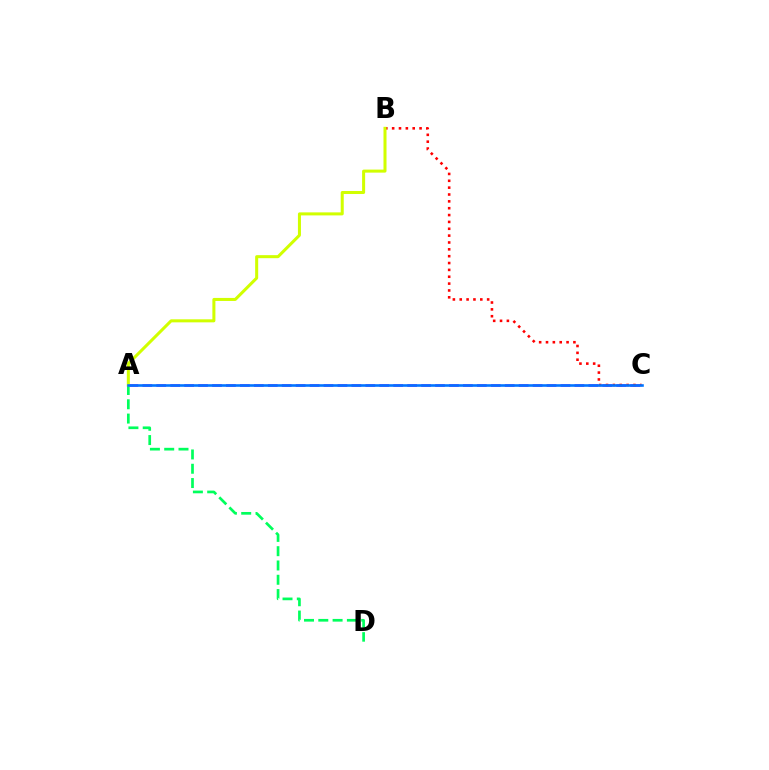{('A', 'C'): [{'color': '#b900ff', 'line_style': 'dashed', 'thickness': 1.89}, {'color': '#0074ff', 'line_style': 'solid', 'thickness': 1.87}], ('B', 'C'): [{'color': '#ff0000', 'line_style': 'dotted', 'thickness': 1.86}], ('A', 'D'): [{'color': '#00ff5c', 'line_style': 'dashed', 'thickness': 1.94}], ('A', 'B'): [{'color': '#d1ff00', 'line_style': 'solid', 'thickness': 2.18}]}